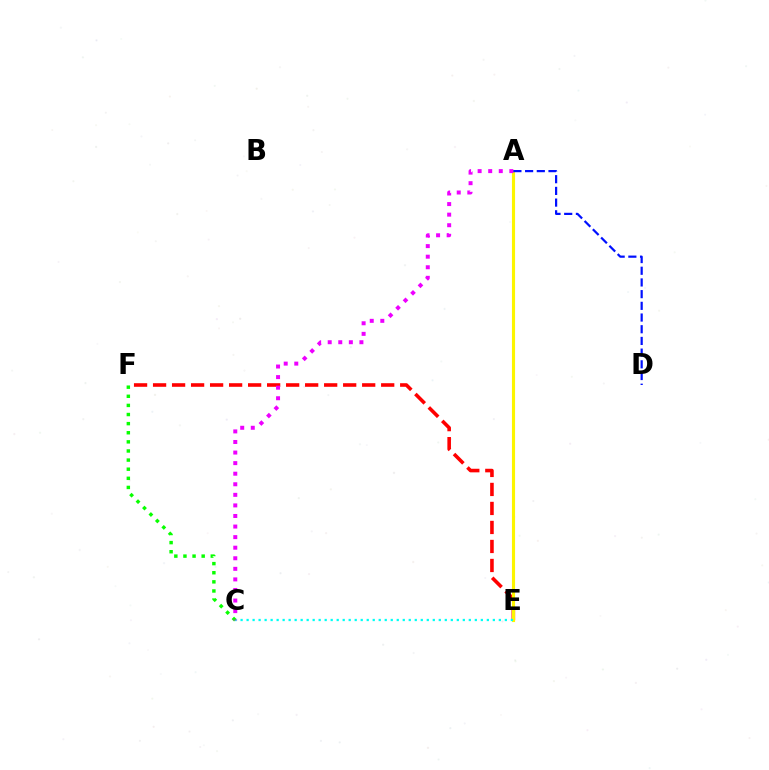{('E', 'F'): [{'color': '#ff0000', 'line_style': 'dashed', 'thickness': 2.58}], ('A', 'E'): [{'color': '#fcf500', 'line_style': 'solid', 'thickness': 2.25}], ('C', 'E'): [{'color': '#00fff6', 'line_style': 'dotted', 'thickness': 1.63}], ('C', 'F'): [{'color': '#08ff00', 'line_style': 'dotted', 'thickness': 2.48}], ('A', 'C'): [{'color': '#ee00ff', 'line_style': 'dotted', 'thickness': 2.87}], ('A', 'D'): [{'color': '#0010ff', 'line_style': 'dashed', 'thickness': 1.59}]}